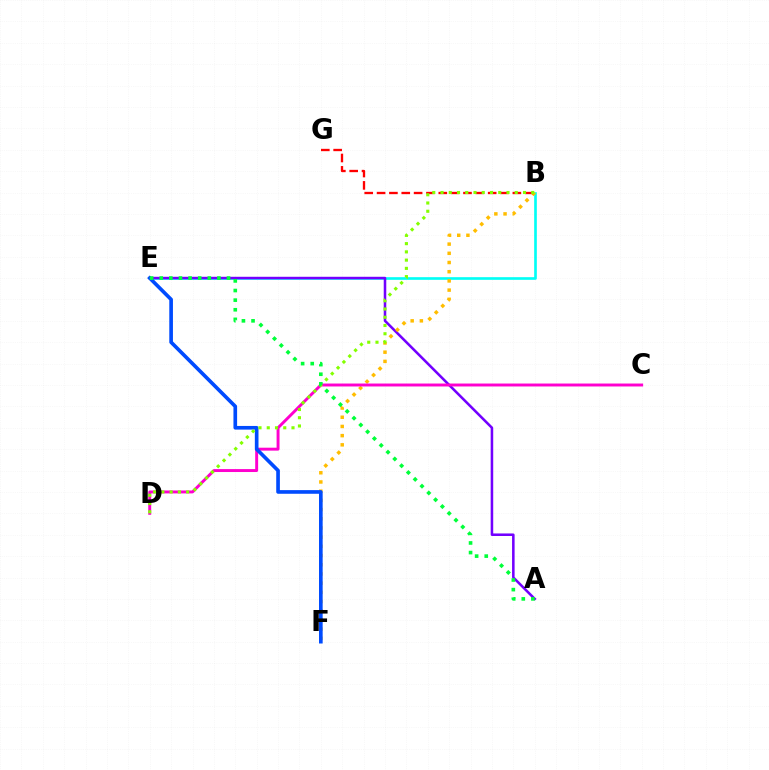{('B', 'E'): [{'color': '#00fff6', 'line_style': 'solid', 'thickness': 1.91}], ('A', 'E'): [{'color': '#7200ff', 'line_style': 'solid', 'thickness': 1.83}, {'color': '#00ff39', 'line_style': 'dotted', 'thickness': 2.61}], ('B', 'F'): [{'color': '#ffbd00', 'line_style': 'dotted', 'thickness': 2.5}], ('B', 'G'): [{'color': '#ff0000', 'line_style': 'dashed', 'thickness': 1.68}], ('C', 'D'): [{'color': '#ff00cf', 'line_style': 'solid', 'thickness': 2.11}], ('E', 'F'): [{'color': '#004bff', 'line_style': 'solid', 'thickness': 2.63}], ('B', 'D'): [{'color': '#84ff00', 'line_style': 'dotted', 'thickness': 2.24}]}